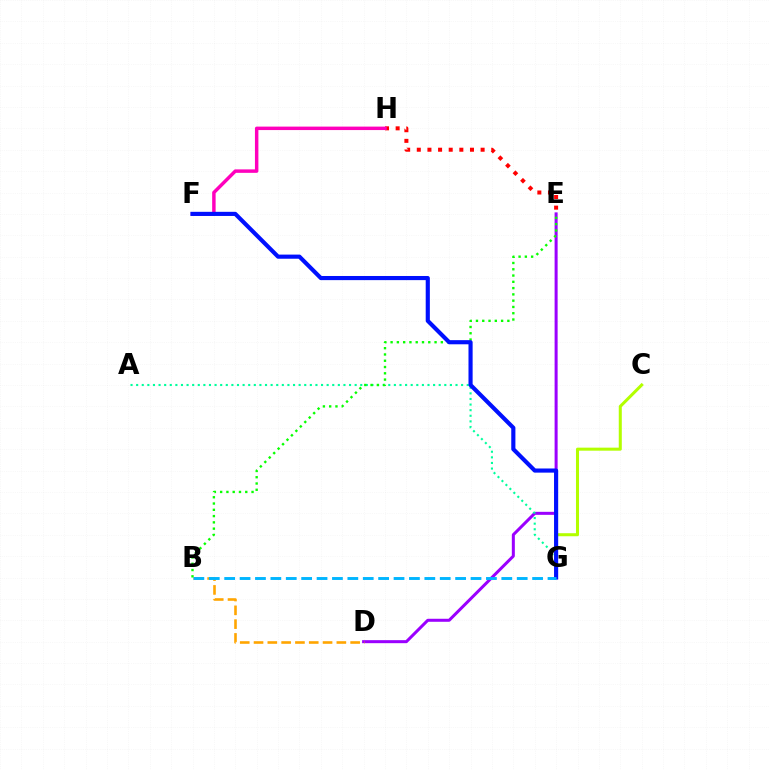{('D', 'E'): [{'color': '#9b00ff', 'line_style': 'solid', 'thickness': 2.17}], ('A', 'G'): [{'color': '#00ff9d', 'line_style': 'dotted', 'thickness': 1.52}], ('C', 'G'): [{'color': '#b3ff00', 'line_style': 'solid', 'thickness': 2.19}], ('B', 'D'): [{'color': '#ffa500', 'line_style': 'dashed', 'thickness': 1.87}], ('E', 'H'): [{'color': '#ff0000', 'line_style': 'dotted', 'thickness': 2.89}], ('F', 'H'): [{'color': '#ff00bd', 'line_style': 'solid', 'thickness': 2.49}], ('B', 'E'): [{'color': '#08ff00', 'line_style': 'dotted', 'thickness': 1.71}], ('F', 'G'): [{'color': '#0010ff', 'line_style': 'solid', 'thickness': 2.98}], ('B', 'G'): [{'color': '#00b5ff', 'line_style': 'dashed', 'thickness': 2.09}]}